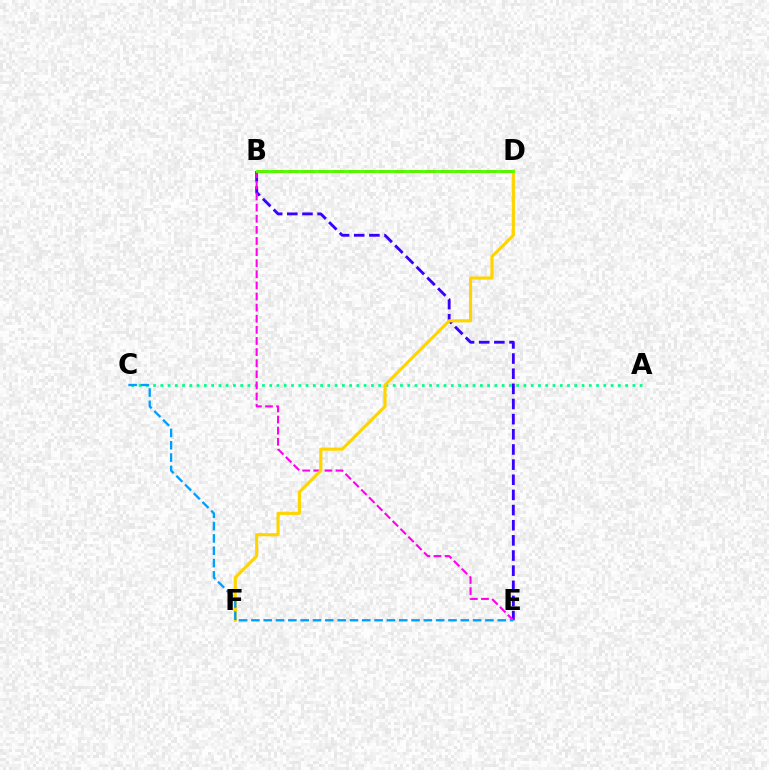{('B', 'E'): [{'color': '#3700ff', 'line_style': 'dashed', 'thickness': 2.06}, {'color': '#ff00ed', 'line_style': 'dashed', 'thickness': 1.51}], ('A', 'C'): [{'color': '#00ff86', 'line_style': 'dotted', 'thickness': 1.97}], ('D', 'F'): [{'color': '#ffd500', 'line_style': 'solid', 'thickness': 2.26}], ('B', 'D'): [{'color': '#ff0000', 'line_style': 'dashed', 'thickness': 2.07}, {'color': '#4fff00', 'line_style': 'solid', 'thickness': 2.07}], ('C', 'E'): [{'color': '#009eff', 'line_style': 'dashed', 'thickness': 1.67}]}